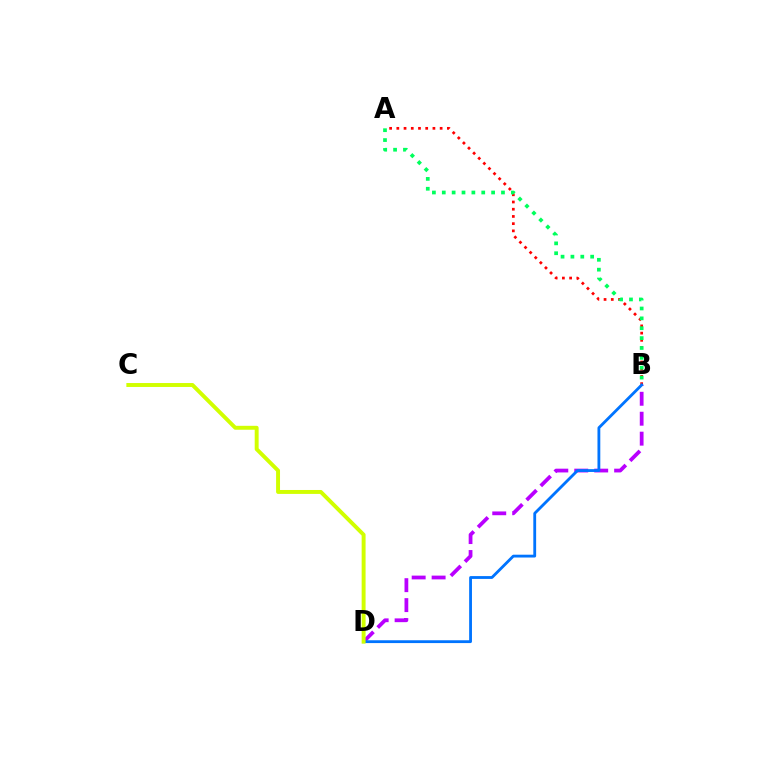{('A', 'B'): [{'color': '#ff0000', 'line_style': 'dotted', 'thickness': 1.96}, {'color': '#00ff5c', 'line_style': 'dotted', 'thickness': 2.68}], ('B', 'D'): [{'color': '#b900ff', 'line_style': 'dashed', 'thickness': 2.71}, {'color': '#0074ff', 'line_style': 'solid', 'thickness': 2.03}], ('C', 'D'): [{'color': '#d1ff00', 'line_style': 'solid', 'thickness': 2.83}]}